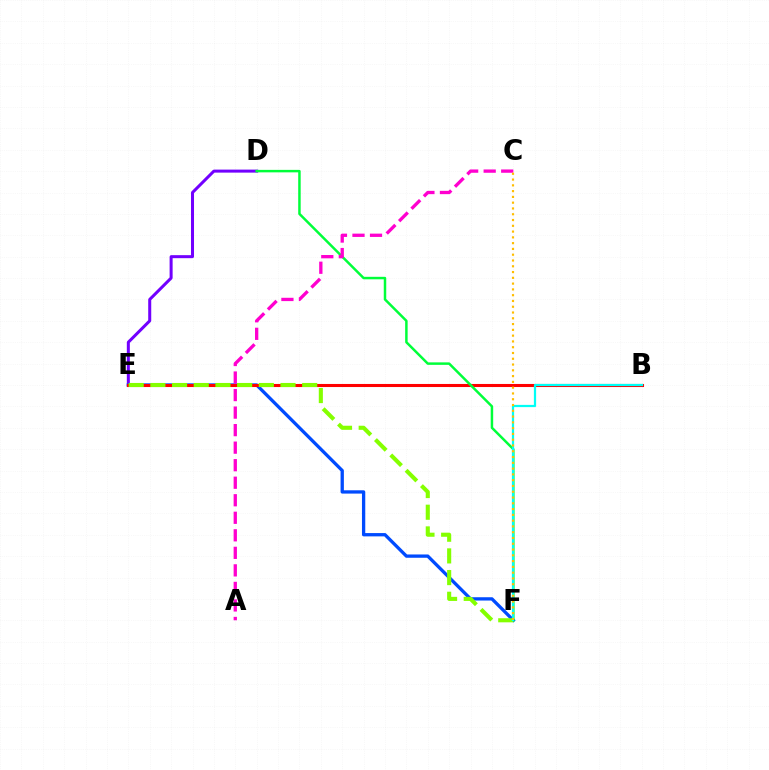{('D', 'E'): [{'color': '#7200ff', 'line_style': 'solid', 'thickness': 2.18}], ('E', 'F'): [{'color': '#004bff', 'line_style': 'solid', 'thickness': 2.38}, {'color': '#84ff00', 'line_style': 'dashed', 'thickness': 2.95}], ('B', 'E'): [{'color': '#ff0000', 'line_style': 'solid', 'thickness': 2.21}], ('D', 'F'): [{'color': '#00ff39', 'line_style': 'solid', 'thickness': 1.79}], ('B', 'F'): [{'color': '#00fff6', 'line_style': 'solid', 'thickness': 1.61}], ('A', 'C'): [{'color': '#ff00cf', 'line_style': 'dashed', 'thickness': 2.38}], ('C', 'F'): [{'color': '#ffbd00', 'line_style': 'dotted', 'thickness': 1.57}]}